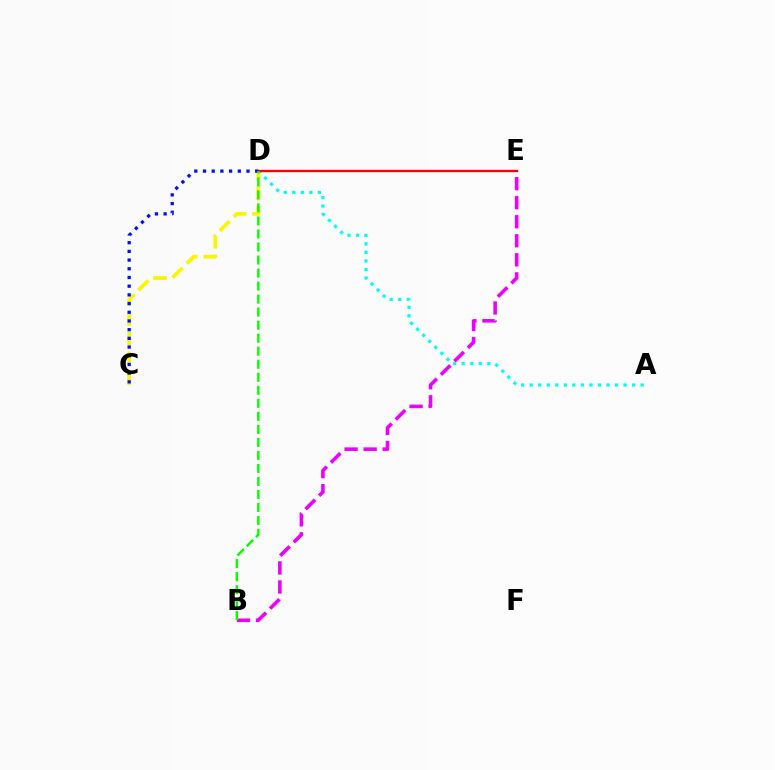{('B', 'E'): [{'color': '#ee00ff', 'line_style': 'dashed', 'thickness': 2.59}], ('A', 'D'): [{'color': '#00fff6', 'line_style': 'dotted', 'thickness': 2.32}], ('C', 'D'): [{'color': '#fcf500', 'line_style': 'dashed', 'thickness': 2.68}, {'color': '#0010ff', 'line_style': 'dotted', 'thickness': 2.36}], ('D', 'E'): [{'color': '#ff0000', 'line_style': 'solid', 'thickness': 1.68}], ('B', 'D'): [{'color': '#08ff00', 'line_style': 'dashed', 'thickness': 1.77}]}